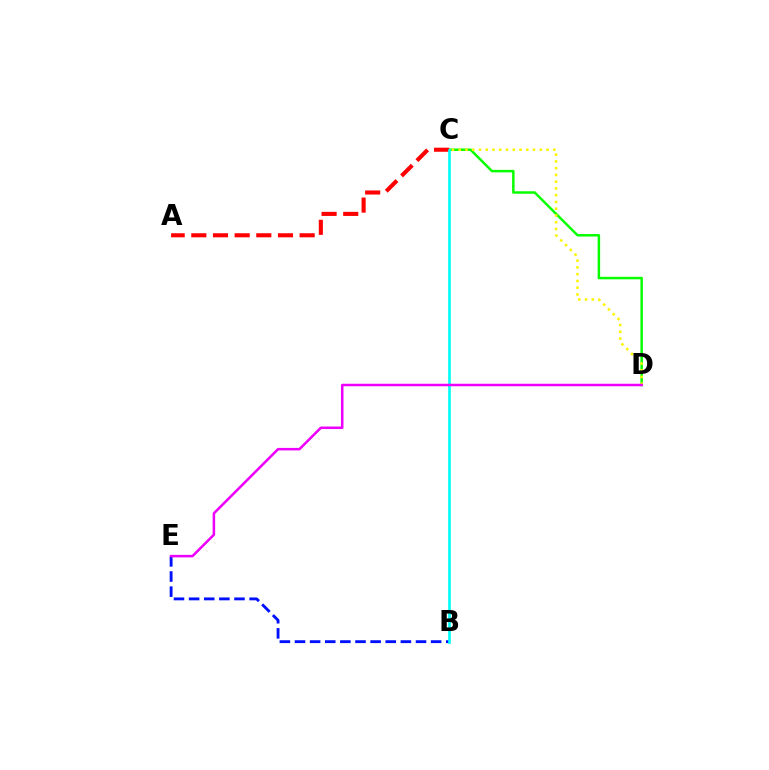{('C', 'D'): [{'color': '#08ff00', 'line_style': 'solid', 'thickness': 1.79}, {'color': '#fcf500', 'line_style': 'dotted', 'thickness': 1.84}], ('A', 'C'): [{'color': '#ff0000', 'line_style': 'dashed', 'thickness': 2.94}], ('B', 'E'): [{'color': '#0010ff', 'line_style': 'dashed', 'thickness': 2.05}], ('B', 'C'): [{'color': '#00fff6', 'line_style': 'solid', 'thickness': 1.92}], ('D', 'E'): [{'color': '#ee00ff', 'line_style': 'solid', 'thickness': 1.81}]}